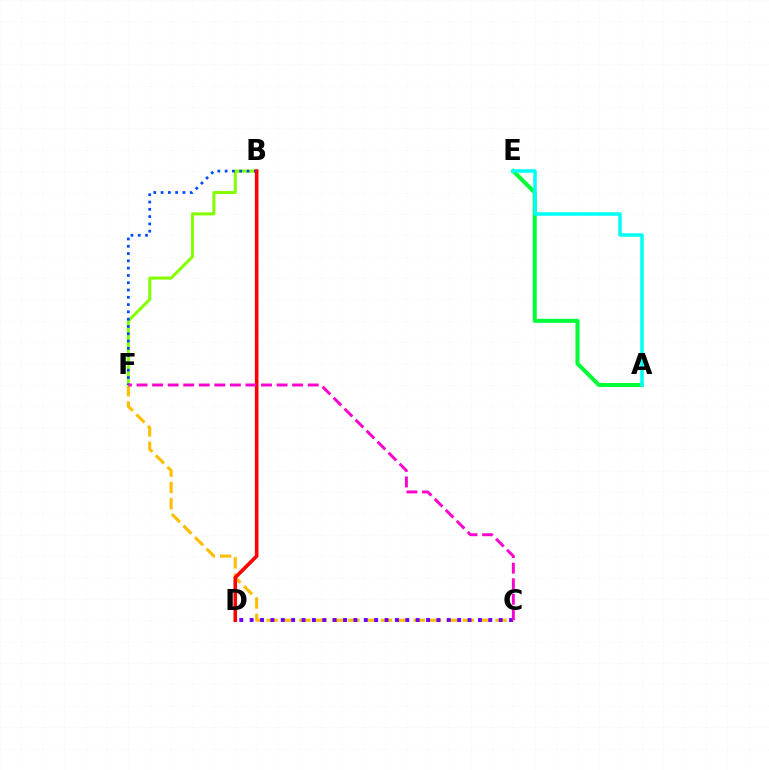{('A', 'E'): [{'color': '#00ff39', 'line_style': 'solid', 'thickness': 2.92}, {'color': '#00fff6', 'line_style': 'solid', 'thickness': 2.53}], ('C', 'F'): [{'color': '#ffbd00', 'line_style': 'dashed', 'thickness': 2.22}, {'color': '#ff00cf', 'line_style': 'dashed', 'thickness': 2.11}], ('B', 'F'): [{'color': '#84ff00', 'line_style': 'solid', 'thickness': 2.18}, {'color': '#004bff', 'line_style': 'dotted', 'thickness': 1.98}], ('C', 'D'): [{'color': '#7200ff', 'line_style': 'dotted', 'thickness': 2.82}], ('B', 'D'): [{'color': '#ff0000', 'line_style': 'solid', 'thickness': 2.6}]}